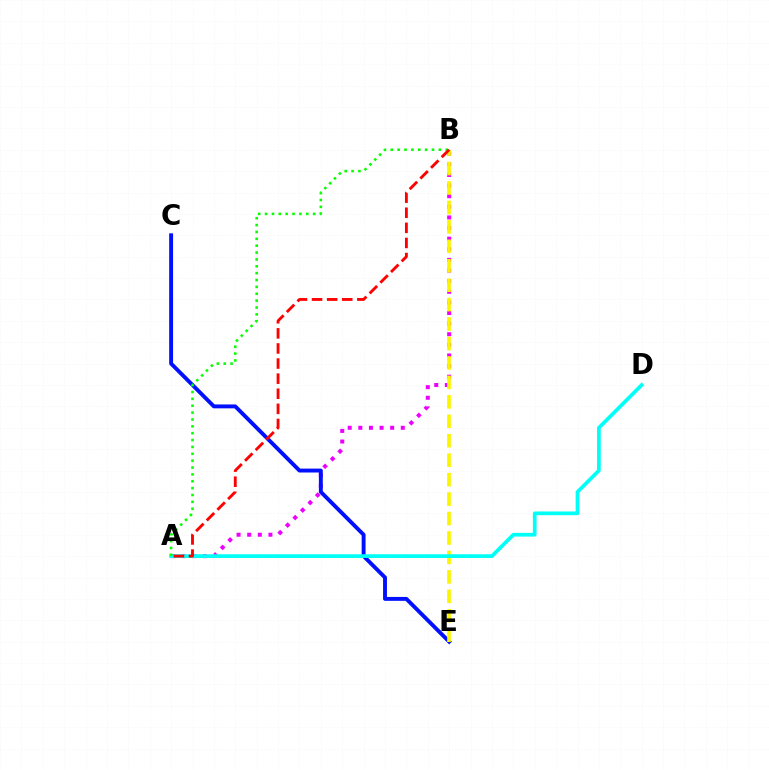{('A', 'B'): [{'color': '#ee00ff', 'line_style': 'dotted', 'thickness': 2.88}, {'color': '#08ff00', 'line_style': 'dotted', 'thickness': 1.87}, {'color': '#ff0000', 'line_style': 'dashed', 'thickness': 2.05}], ('C', 'E'): [{'color': '#0010ff', 'line_style': 'solid', 'thickness': 2.81}], ('B', 'E'): [{'color': '#fcf500', 'line_style': 'dashed', 'thickness': 2.64}], ('A', 'D'): [{'color': '#00fff6', 'line_style': 'solid', 'thickness': 2.67}]}